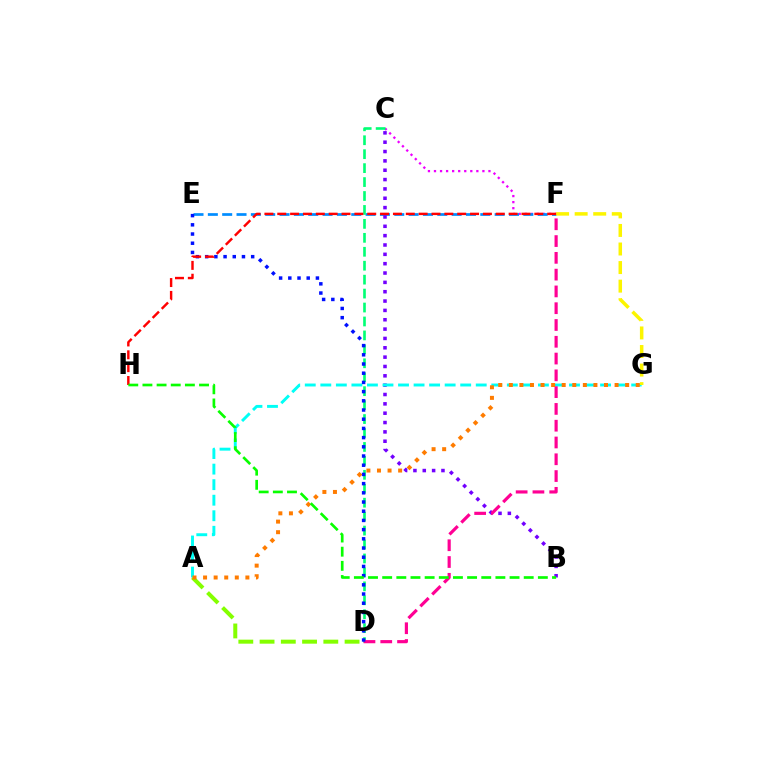{('C', 'F'): [{'color': '#ee00ff', 'line_style': 'dotted', 'thickness': 1.64}], ('E', 'F'): [{'color': '#008cff', 'line_style': 'dashed', 'thickness': 1.95}], ('B', 'C'): [{'color': '#7200ff', 'line_style': 'dotted', 'thickness': 2.54}], ('A', 'G'): [{'color': '#00fff6', 'line_style': 'dashed', 'thickness': 2.11}, {'color': '#ff7c00', 'line_style': 'dotted', 'thickness': 2.87}], ('C', 'D'): [{'color': '#00ff74', 'line_style': 'dashed', 'thickness': 1.89}], ('D', 'F'): [{'color': '#ff0094', 'line_style': 'dashed', 'thickness': 2.28}], ('A', 'D'): [{'color': '#84ff00', 'line_style': 'dashed', 'thickness': 2.89}], ('F', 'G'): [{'color': '#fcf500', 'line_style': 'dashed', 'thickness': 2.52}], ('D', 'E'): [{'color': '#0010ff', 'line_style': 'dotted', 'thickness': 2.5}], ('F', 'H'): [{'color': '#ff0000', 'line_style': 'dashed', 'thickness': 1.75}], ('B', 'H'): [{'color': '#08ff00', 'line_style': 'dashed', 'thickness': 1.92}]}